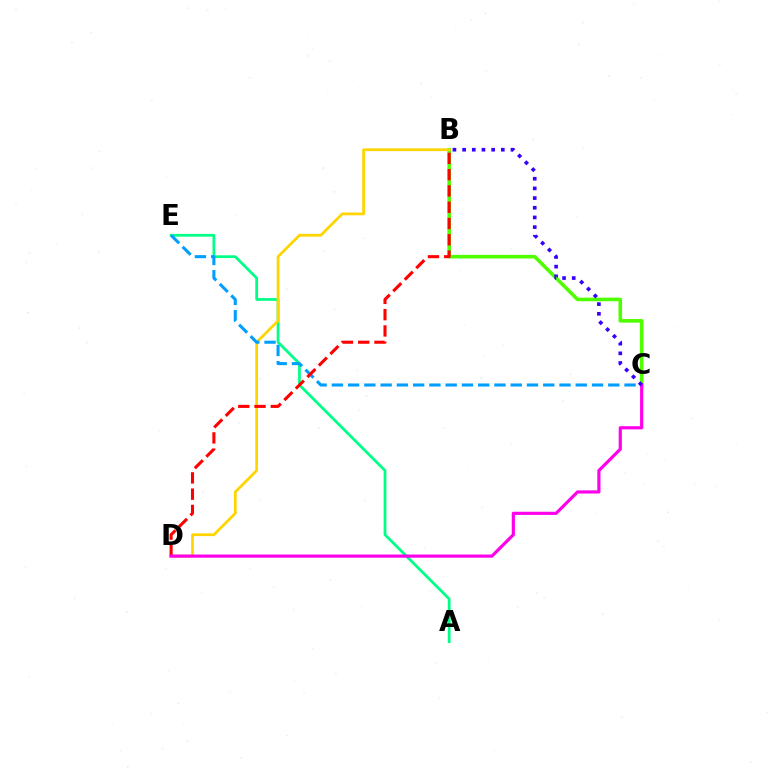{('B', 'C'): [{'color': '#4fff00', 'line_style': 'solid', 'thickness': 2.58}, {'color': '#3700ff', 'line_style': 'dotted', 'thickness': 2.63}], ('A', 'E'): [{'color': '#00ff86', 'line_style': 'solid', 'thickness': 1.99}], ('B', 'D'): [{'color': '#ffd500', 'line_style': 'solid', 'thickness': 1.98}, {'color': '#ff0000', 'line_style': 'dashed', 'thickness': 2.21}], ('C', 'E'): [{'color': '#009eff', 'line_style': 'dashed', 'thickness': 2.21}], ('C', 'D'): [{'color': '#ff00ed', 'line_style': 'solid', 'thickness': 2.29}]}